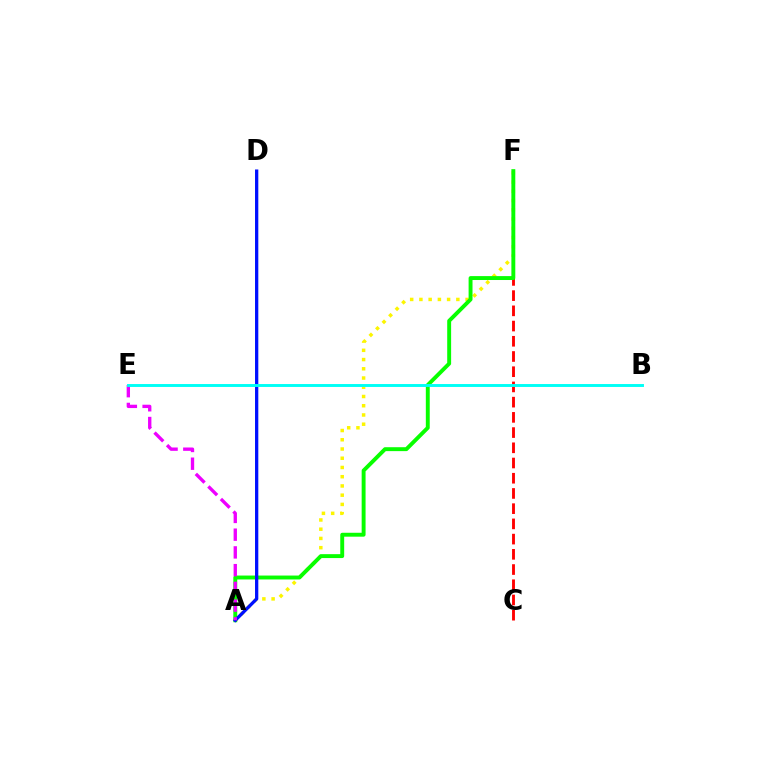{('C', 'F'): [{'color': '#ff0000', 'line_style': 'dashed', 'thickness': 2.07}], ('A', 'F'): [{'color': '#fcf500', 'line_style': 'dotted', 'thickness': 2.51}, {'color': '#08ff00', 'line_style': 'solid', 'thickness': 2.81}], ('A', 'D'): [{'color': '#0010ff', 'line_style': 'solid', 'thickness': 2.37}], ('A', 'E'): [{'color': '#ee00ff', 'line_style': 'dashed', 'thickness': 2.41}], ('B', 'E'): [{'color': '#00fff6', 'line_style': 'solid', 'thickness': 2.11}]}